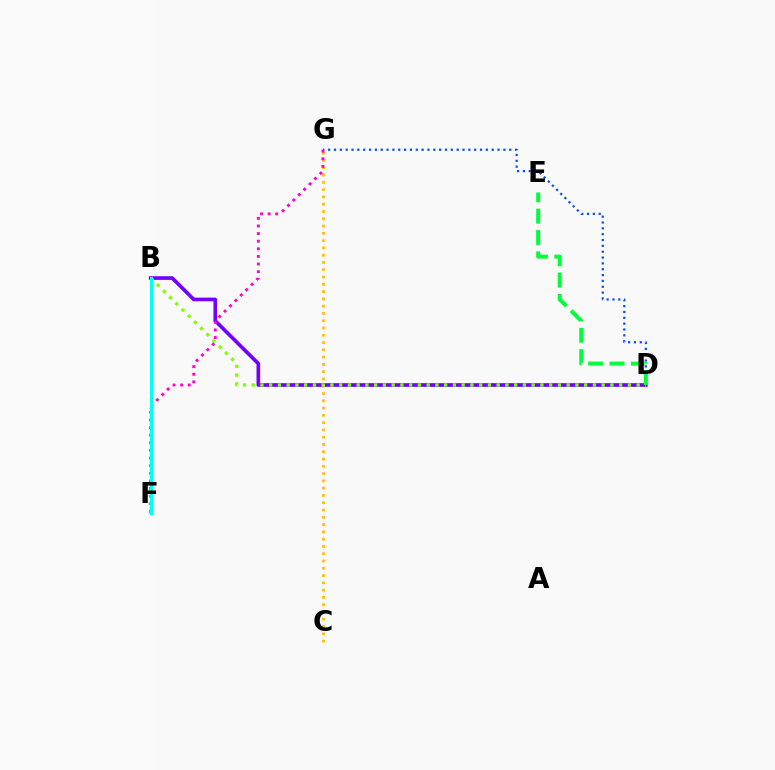{('B', 'D'): [{'color': '#7200ff', 'line_style': 'solid', 'thickness': 2.63}, {'color': '#84ff00', 'line_style': 'dotted', 'thickness': 2.38}], ('C', 'G'): [{'color': '#ffbd00', 'line_style': 'dotted', 'thickness': 1.98}], ('D', 'G'): [{'color': '#004bff', 'line_style': 'dotted', 'thickness': 1.59}], ('D', 'E'): [{'color': '#00ff39', 'line_style': 'dashed', 'thickness': 2.9}], ('F', 'G'): [{'color': '#ff00cf', 'line_style': 'dotted', 'thickness': 2.07}], ('B', 'F'): [{'color': '#ff0000', 'line_style': 'solid', 'thickness': 1.84}, {'color': '#00fff6', 'line_style': 'solid', 'thickness': 2.16}]}